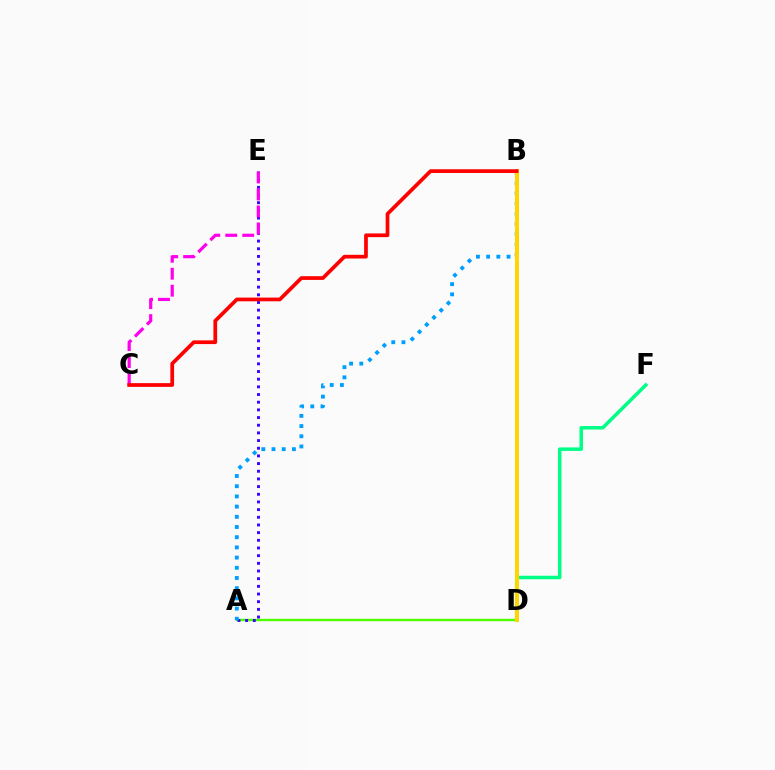{('A', 'D'): [{'color': '#4fff00', 'line_style': 'solid', 'thickness': 1.73}], ('D', 'F'): [{'color': '#00ff86', 'line_style': 'solid', 'thickness': 2.53}], ('A', 'E'): [{'color': '#3700ff', 'line_style': 'dotted', 'thickness': 2.08}], ('A', 'B'): [{'color': '#009eff', 'line_style': 'dotted', 'thickness': 2.77}], ('B', 'D'): [{'color': '#ffd500', 'line_style': 'solid', 'thickness': 2.86}], ('C', 'E'): [{'color': '#ff00ed', 'line_style': 'dashed', 'thickness': 2.31}], ('B', 'C'): [{'color': '#ff0000', 'line_style': 'solid', 'thickness': 2.68}]}